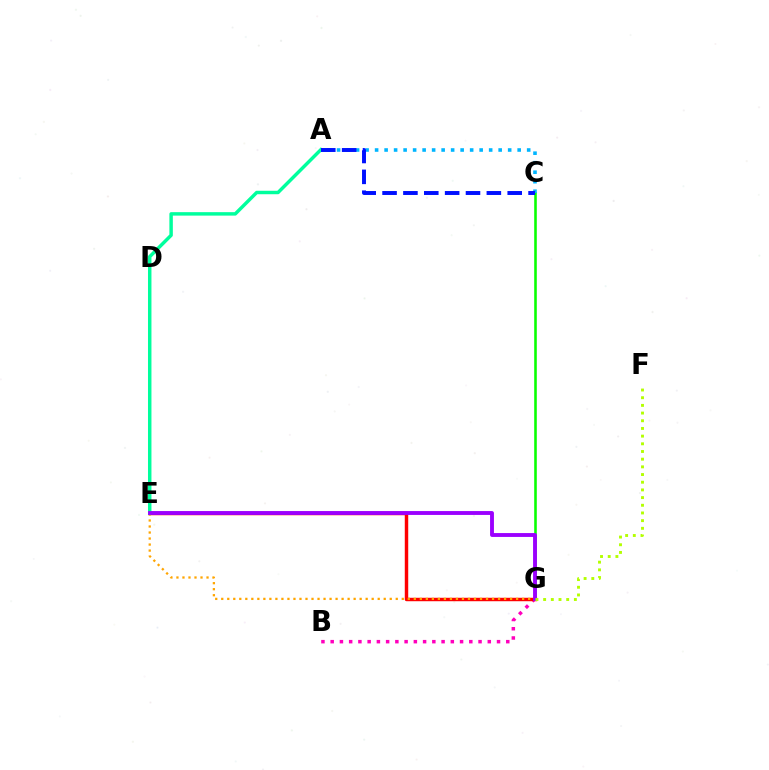{('C', 'G'): [{'color': '#08ff00', 'line_style': 'solid', 'thickness': 1.86}], ('B', 'G'): [{'color': '#ff00bd', 'line_style': 'dotted', 'thickness': 2.51}], ('E', 'G'): [{'color': '#ff0000', 'line_style': 'solid', 'thickness': 2.48}, {'color': '#ffa500', 'line_style': 'dotted', 'thickness': 1.63}, {'color': '#9b00ff', 'line_style': 'solid', 'thickness': 2.78}], ('A', 'C'): [{'color': '#00b5ff', 'line_style': 'dotted', 'thickness': 2.58}, {'color': '#0010ff', 'line_style': 'dashed', 'thickness': 2.83}], ('A', 'E'): [{'color': '#00ff9d', 'line_style': 'solid', 'thickness': 2.49}], ('F', 'G'): [{'color': '#b3ff00', 'line_style': 'dotted', 'thickness': 2.09}]}